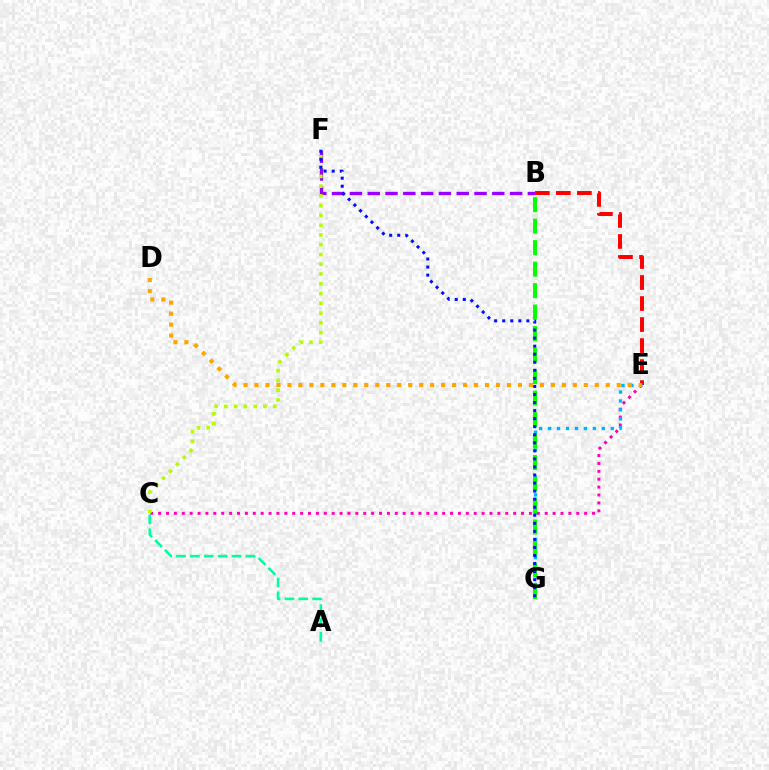{('C', 'E'): [{'color': '#ff00bd', 'line_style': 'dotted', 'thickness': 2.14}], ('B', 'F'): [{'color': '#9b00ff', 'line_style': 'dashed', 'thickness': 2.42}], ('B', 'E'): [{'color': '#ff0000', 'line_style': 'dashed', 'thickness': 2.86}], ('C', 'F'): [{'color': '#b3ff00', 'line_style': 'dotted', 'thickness': 2.65}], ('E', 'G'): [{'color': '#00b5ff', 'line_style': 'dotted', 'thickness': 2.43}], ('B', 'G'): [{'color': '#08ff00', 'line_style': 'dashed', 'thickness': 2.92}], ('A', 'C'): [{'color': '#00ff9d', 'line_style': 'dashed', 'thickness': 1.88}], ('D', 'E'): [{'color': '#ffa500', 'line_style': 'dotted', 'thickness': 2.98}], ('F', 'G'): [{'color': '#0010ff', 'line_style': 'dotted', 'thickness': 2.19}]}